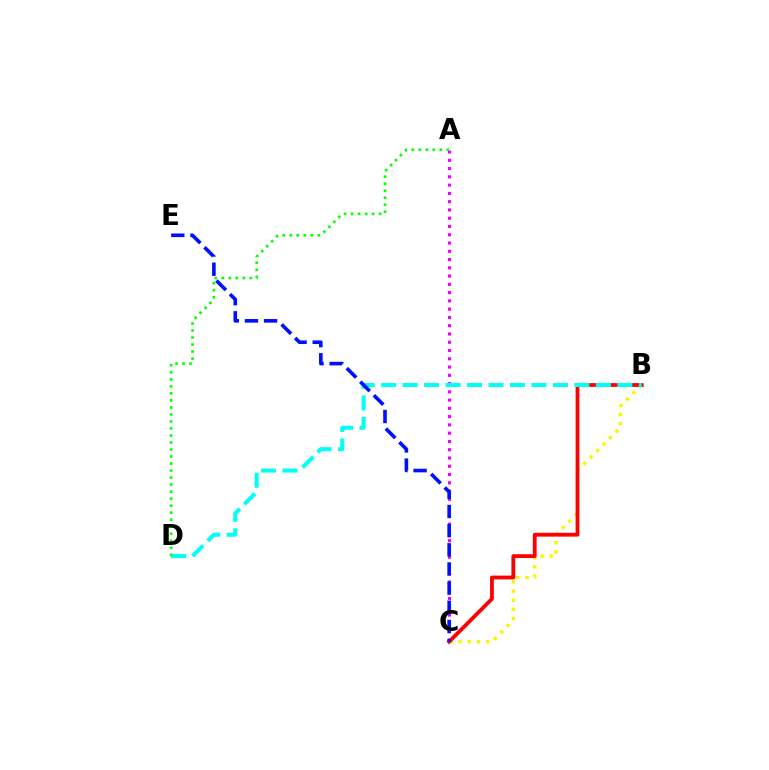{('B', 'C'): [{'color': '#fcf500', 'line_style': 'dotted', 'thickness': 2.48}, {'color': '#ff0000', 'line_style': 'solid', 'thickness': 2.74}], ('A', 'C'): [{'color': '#ee00ff', 'line_style': 'dotted', 'thickness': 2.25}], ('B', 'D'): [{'color': '#00fff6', 'line_style': 'dashed', 'thickness': 2.92}], ('C', 'E'): [{'color': '#0010ff', 'line_style': 'dashed', 'thickness': 2.6}], ('A', 'D'): [{'color': '#08ff00', 'line_style': 'dotted', 'thickness': 1.91}]}